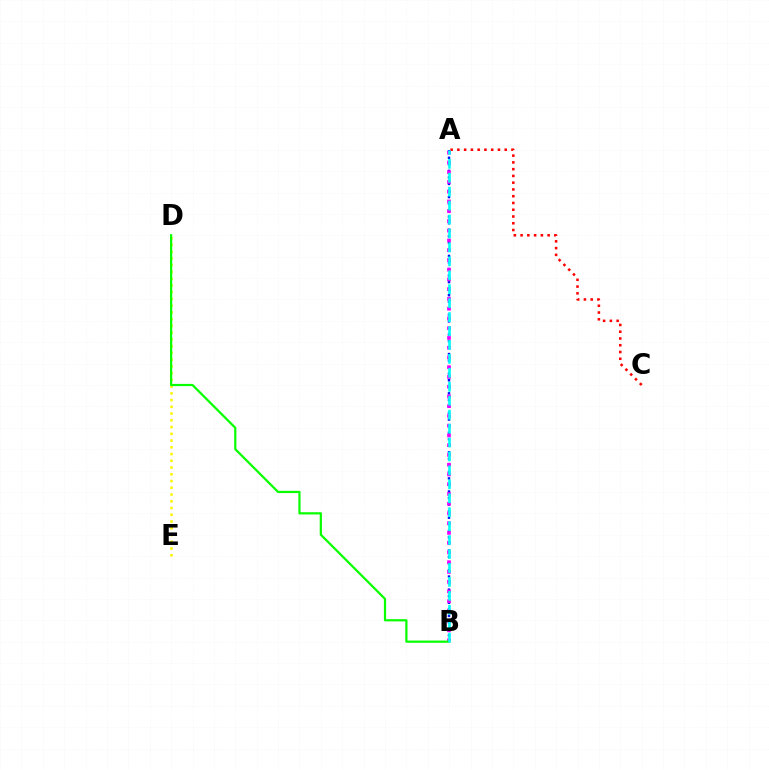{('A', 'C'): [{'color': '#ff0000', 'line_style': 'dotted', 'thickness': 1.84}], ('A', 'B'): [{'color': '#0010ff', 'line_style': 'dotted', 'thickness': 1.78}, {'color': '#ee00ff', 'line_style': 'dotted', 'thickness': 2.65}, {'color': '#00fff6', 'line_style': 'dashed', 'thickness': 1.89}], ('D', 'E'): [{'color': '#fcf500', 'line_style': 'dotted', 'thickness': 1.83}], ('B', 'D'): [{'color': '#08ff00', 'line_style': 'solid', 'thickness': 1.6}]}